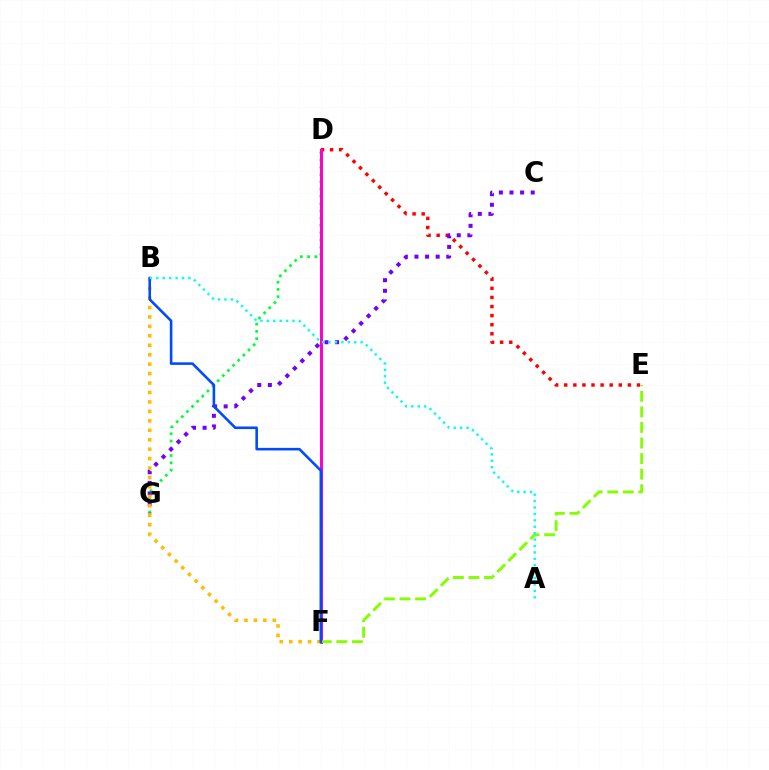{('D', 'E'): [{'color': '#ff0000', 'line_style': 'dotted', 'thickness': 2.47}], ('D', 'G'): [{'color': '#00ff39', 'line_style': 'dotted', 'thickness': 1.97}], ('D', 'F'): [{'color': '#ff00cf', 'line_style': 'solid', 'thickness': 2.17}], ('E', 'F'): [{'color': '#84ff00', 'line_style': 'dashed', 'thickness': 2.11}], ('C', 'G'): [{'color': '#7200ff', 'line_style': 'dotted', 'thickness': 2.88}], ('B', 'F'): [{'color': '#ffbd00', 'line_style': 'dotted', 'thickness': 2.57}, {'color': '#004bff', 'line_style': 'solid', 'thickness': 1.87}], ('A', 'B'): [{'color': '#00fff6', 'line_style': 'dotted', 'thickness': 1.74}]}